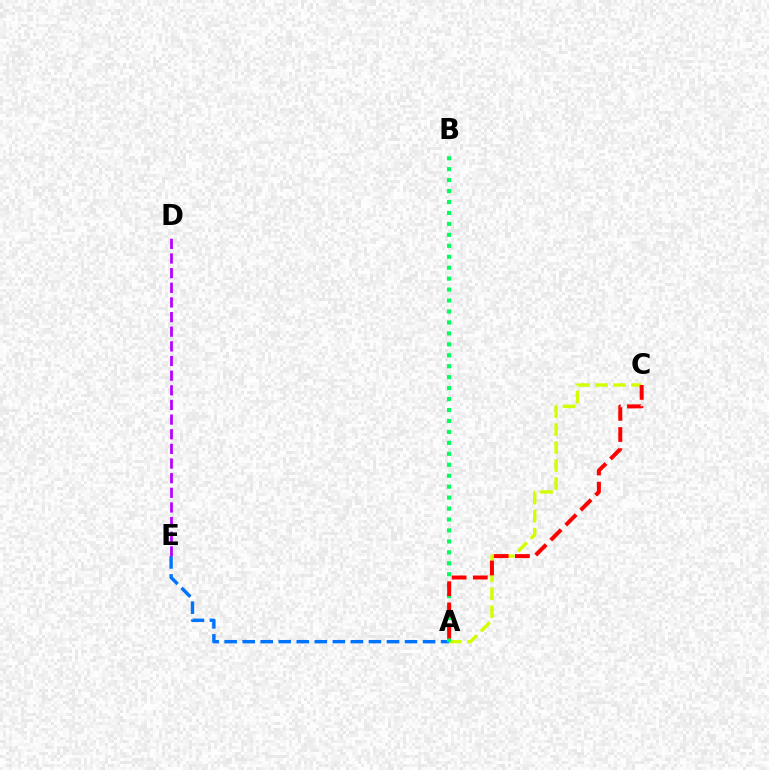{('A', 'C'): [{'color': '#d1ff00', 'line_style': 'dashed', 'thickness': 2.44}, {'color': '#ff0000', 'line_style': 'dashed', 'thickness': 2.88}], ('A', 'E'): [{'color': '#0074ff', 'line_style': 'dashed', 'thickness': 2.45}], ('D', 'E'): [{'color': '#b900ff', 'line_style': 'dashed', 'thickness': 1.99}], ('A', 'B'): [{'color': '#00ff5c', 'line_style': 'dotted', 'thickness': 2.97}]}